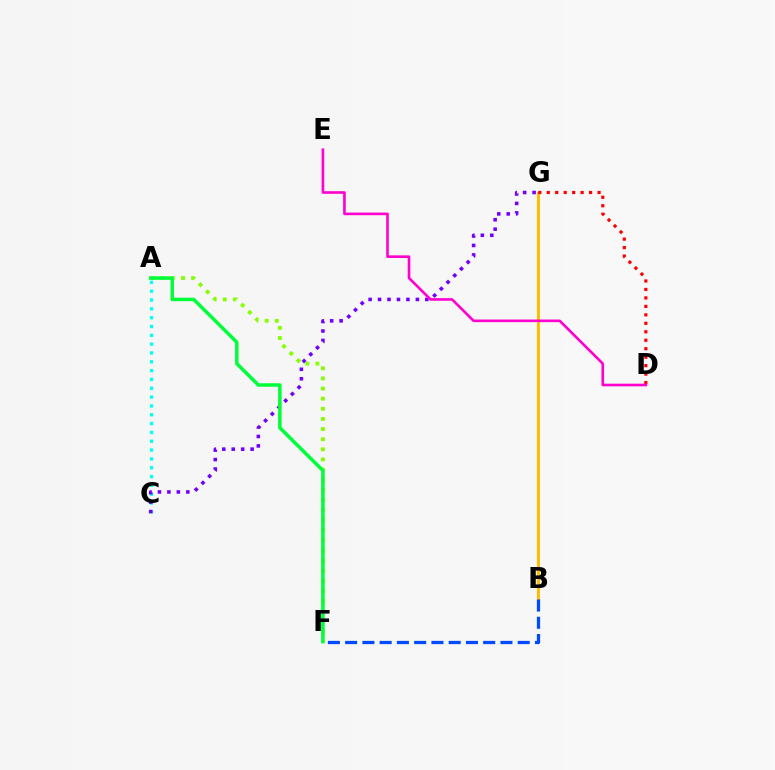{('B', 'G'): [{'color': '#ffbd00', 'line_style': 'solid', 'thickness': 2.17}], ('D', 'G'): [{'color': '#ff0000', 'line_style': 'dotted', 'thickness': 2.3}], ('A', 'C'): [{'color': '#00fff6', 'line_style': 'dotted', 'thickness': 2.4}], ('C', 'G'): [{'color': '#7200ff', 'line_style': 'dotted', 'thickness': 2.57}], ('A', 'F'): [{'color': '#84ff00', 'line_style': 'dotted', 'thickness': 2.75}, {'color': '#00ff39', 'line_style': 'solid', 'thickness': 2.52}], ('D', 'E'): [{'color': '#ff00cf', 'line_style': 'solid', 'thickness': 1.89}], ('B', 'F'): [{'color': '#004bff', 'line_style': 'dashed', 'thickness': 2.34}]}